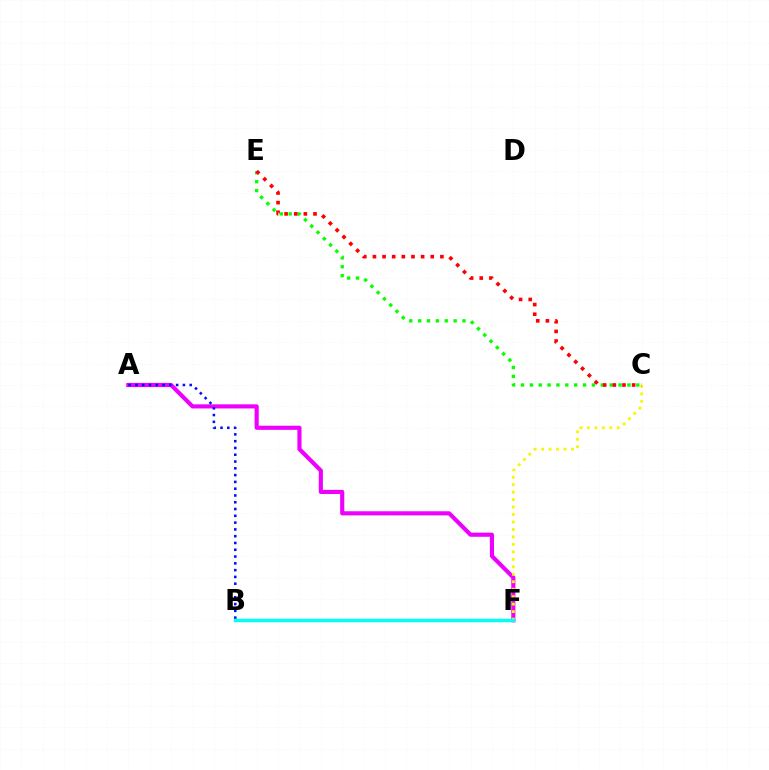{('A', 'F'): [{'color': '#ee00ff', 'line_style': 'solid', 'thickness': 2.97}], ('C', 'F'): [{'color': '#fcf500', 'line_style': 'dotted', 'thickness': 2.03}], ('A', 'B'): [{'color': '#0010ff', 'line_style': 'dotted', 'thickness': 1.84}], ('C', 'E'): [{'color': '#08ff00', 'line_style': 'dotted', 'thickness': 2.41}, {'color': '#ff0000', 'line_style': 'dotted', 'thickness': 2.62}], ('B', 'F'): [{'color': '#00fff6', 'line_style': 'solid', 'thickness': 2.48}]}